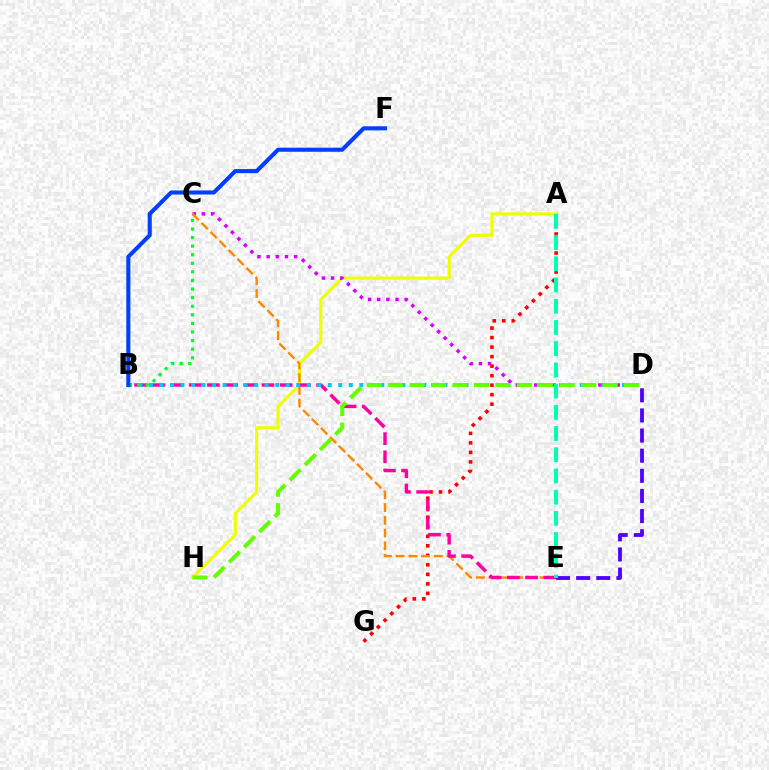{('A', 'H'): [{'color': '#eeff00', 'line_style': 'solid', 'thickness': 2.25}], ('C', 'D'): [{'color': '#d600ff', 'line_style': 'dotted', 'thickness': 2.49}], ('A', 'G'): [{'color': '#ff0000', 'line_style': 'dotted', 'thickness': 2.58}], ('D', 'E'): [{'color': '#4f00ff', 'line_style': 'dashed', 'thickness': 2.73}], ('C', 'E'): [{'color': '#ff8800', 'line_style': 'dashed', 'thickness': 1.73}], ('B', 'E'): [{'color': '#ff00a0', 'line_style': 'dashed', 'thickness': 2.47}], ('B', 'D'): [{'color': '#00c7ff', 'line_style': 'dotted', 'thickness': 2.86}], ('B', 'C'): [{'color': '#00ff27', 'line_style': 'dotted', 'thickness': 2.33}], ('A', 'E'): [{'color': '#00ffaf', 'line_style': 'dashed', 'thickness': 2.88}], ('B', 'F'): [{'color': '#003fff', 'line_style': 'solid', 'thickness': 2.94}], ('D', 'H'): [{'color': '#66ff00', 'line_style': 'dashed', 'thickness': 2.91}]}